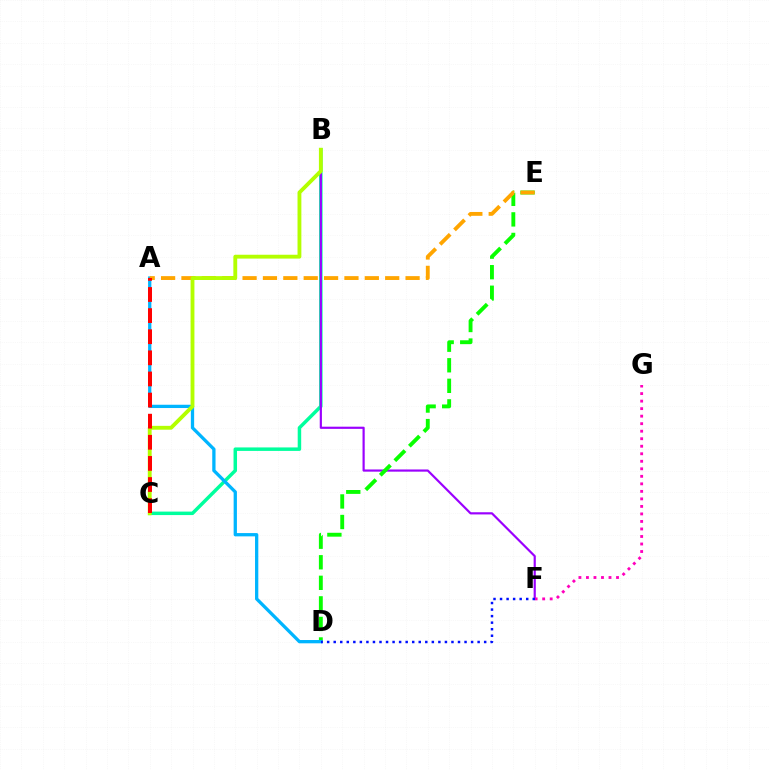{('B', 'C'): [{'color': '#00ff9d', 'line_style': 'solid', 'thickness': 2.51}, {'color': '#b3ff00', 'line_style': 'solid', 'thickness': 2.77}], ('B', 'F'): [{'color': '#9b00ff', 'line_style': 'solid', 'thickness': 1.57}], ('D', 'E'): [{'color': '#08ff00', 'line_style': 'dashed', 'thickness': 2.79}], ('A', 'D'): [{'color': '#00b5ff', 'line_style': 'solid', 'thickness': 2.36}], ('A', 'E'): [{'color': '#ffa500', 'line_style': 'dashed', 'thickness': 2.77}], ('F', 'G'): [{'color': '#ff00bd', 'line_style': 'dotted', 'thickness': 2.04}], ('D', 'F'): [{'color': '#0010ff', 'line_style': 'dotted', 'thickness': 1.78}], ('A', 'C'): [{'color': '#ff0000', 'line_style': 'dashed', 'thickness': 2.87}]}